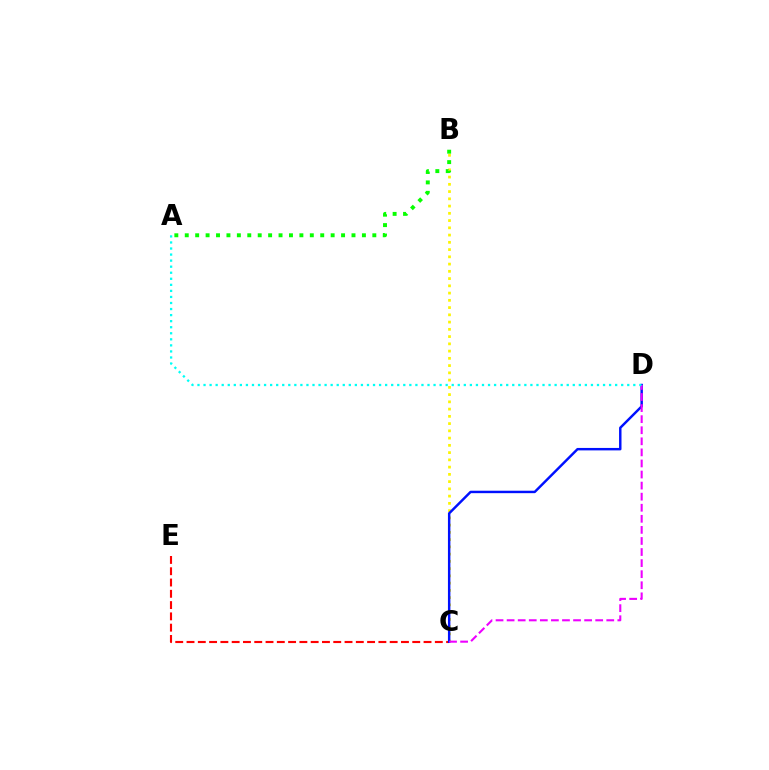{('B', 'C'): [{'color': '#fcf500', 'line_style': 'dotted', 'thickness': 1.97}], ('C', 'E'): [{'color': '#ff0000', 'line_style': 'dashed', 'thickness': 1.53}], ('C', 'D'): [{'color': '#0010ff', 'line_style': 'solid', 'thickness': 1.76}, {'color': '#ee00ff', 'line_style': 'dashed', 'thickness': 1.5}], ('A', 'B'): [{'color': '#08ff00', 'line_style': 'dotted', 'thickness': 2.83}], ('A', 'D'): [{'color': '#00fff6', 'line_style': 'dotted', 'thickness': 1.64}]}